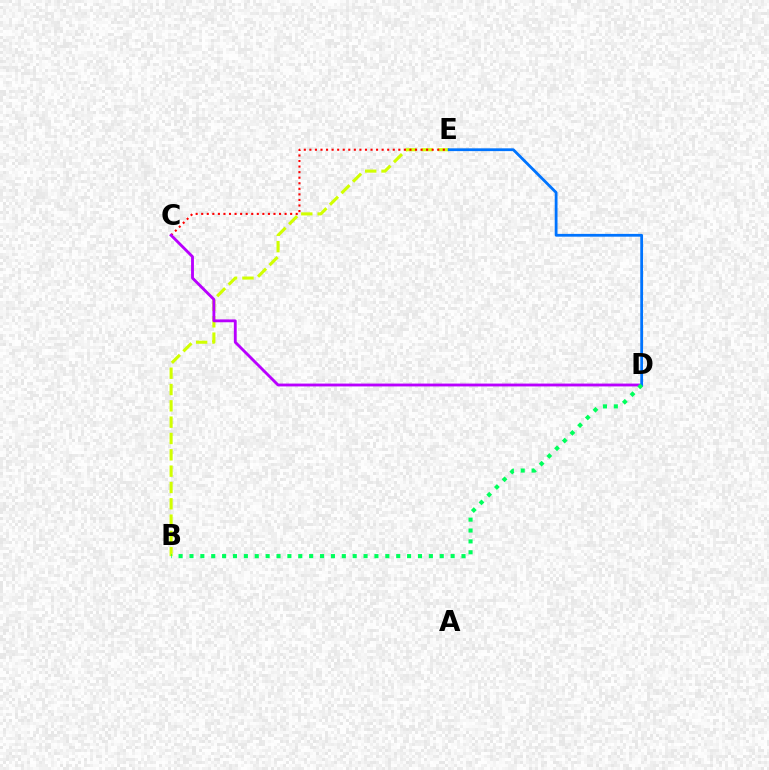{('B', 'E'): [{'color': '#d1ff00', 'line_style': 'dashed', 'thickness': 2.22}], ('C', 'E'): [{'color': '#ff0000', 'line_style': 'dotted', 'thickness': 1.51}], ('C', 'D'): [{'color': '#b900ff', 'line_style': 'solid', 'thickness': 2.05}], ('D', 'E'): [{'color': '#0074ff', 'line_style': 'solid', 'thickness': 2.01}], ('B', 'D'): [{'color': '#00ff5c', 'line_style': 'dotted', 'thickness': 2.96}]}